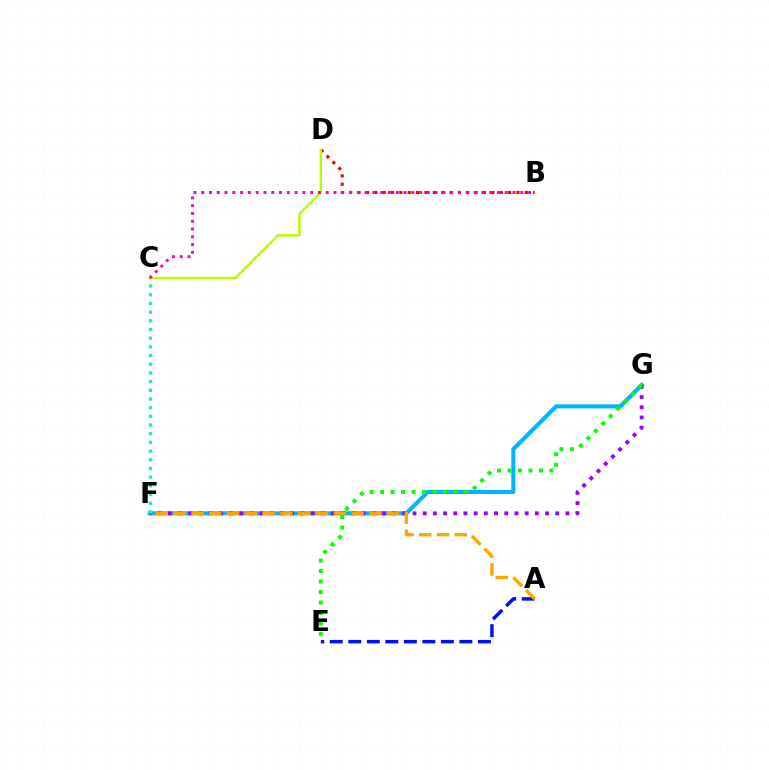{('F', 'G'): [{'color': '#00b5ff', 'line_style': 'solid', 'thickness': 2.94}, {'color': '#9b00ff', 'line_style': 'dotted', 'thickness': 2.77}], ('A', 'E'): [{'color': '#0010ff', 'line_style': 'dashed', 'thickness': 2.52}], ('B', 'D'): [{'color': '#ff0000', 'line_style': 'dotted', 'thickness': 2.27}], ('C', 'F'): [{'color': '#00ff9d', 'line_style': 'dotted', 'thickness': 2.36}], ('A', 'F'): [{'color': '#ffa500', 'line_style': 'dashed', 'thickness': 2.42}], ('C', 'D'): [{'color': '#b3ff00', 'line_style': 'solid', 'thickness': 1.74}], ('E', 'G'): [{'color': '#08ff00', 'line_style': 'dotted', 'thickness': 2.85}], ('B', 'C'): [{'color': '#ff00bd', 'line_style': 'dotted', 'thickness': 2.11}]}